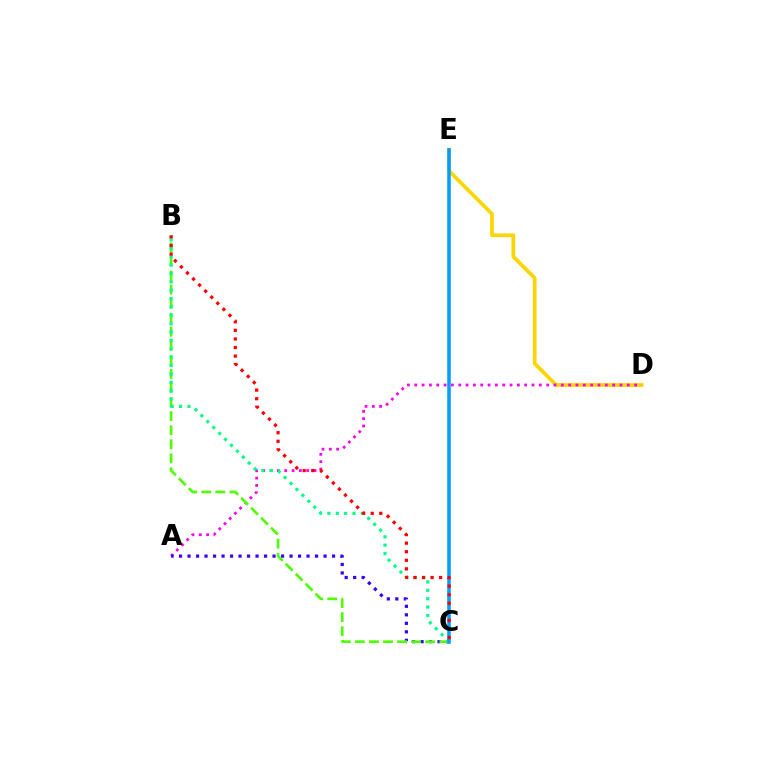{('D', 'E'): [{'color': '#ffd500', 'line_style': 'solid', 'thickness': 2.69}], ('A', 'D'): [{'color': '#ff00ed', 'line_style': 'dotted', 'thickness': 1.99}], ('A', 'C'): [{'color': '#3700ff', 'line_style': 'dotted', 'thickness': 2.31}], ('B', 'C'): [{'color': '#4fff00', 'line_style': 'dashed', 'thickness': 1.91}, {'color': '#00ff86', 'line_style': 'dotted', 'thickness': 2.28}, {'color': '#ff0000', 'line_style': 'dotted', 'thickness': 2.33}], ('C', 'E'): [{'color': '#009eff', 'line_style': 'solid', 'thickness': 2.55}]}